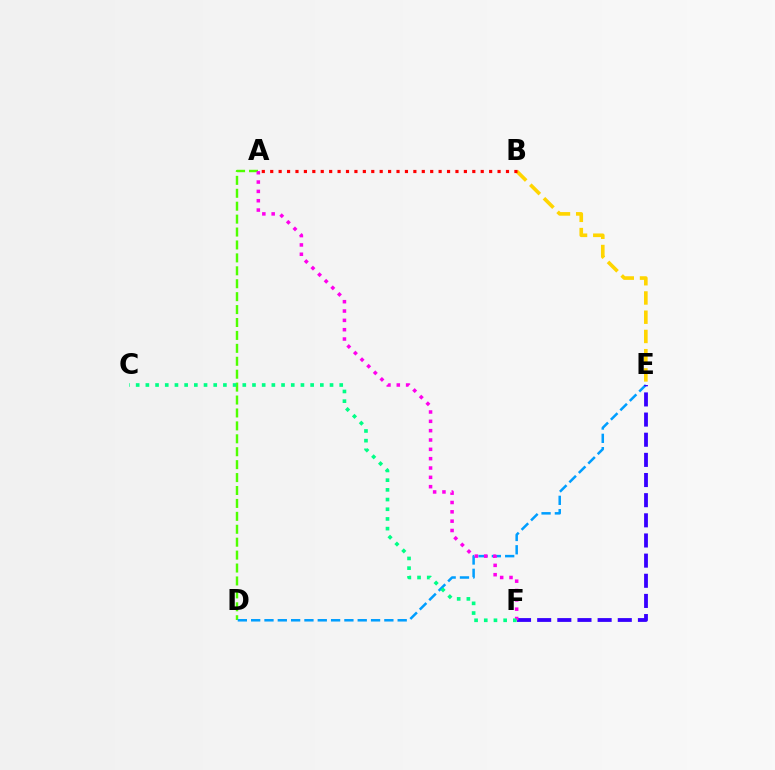{('A', 'D'): [{'color': '#4fff00', 'line_style': 'dashed', 'thickness': 1.76}], ('D', 'E'): [{'color': '#009eff', 'line_style': 'dashed', 'thickness': 1.81}], ('E', 'F'): [{'color': '#3700ff', 'line_style': 'dashed', 'thickness': 2.74}], ('A', 'F'): [{'color': '#ff00ed', 'line_style': 'dotted', 'thickness': 2.54}], ('B', 'E'): [{'color': '#ffd500', 'line_style': 'dashed', 'thickness': 2.61}], ('A', 'B'): [{'color': '#ff0000', 'line_style': 'dotted', 'thickness': 2.29}], ('C', 'F'): [{'color': '#00ff86', 'line_style': 'dotted', 'thickness': 2.63}]}